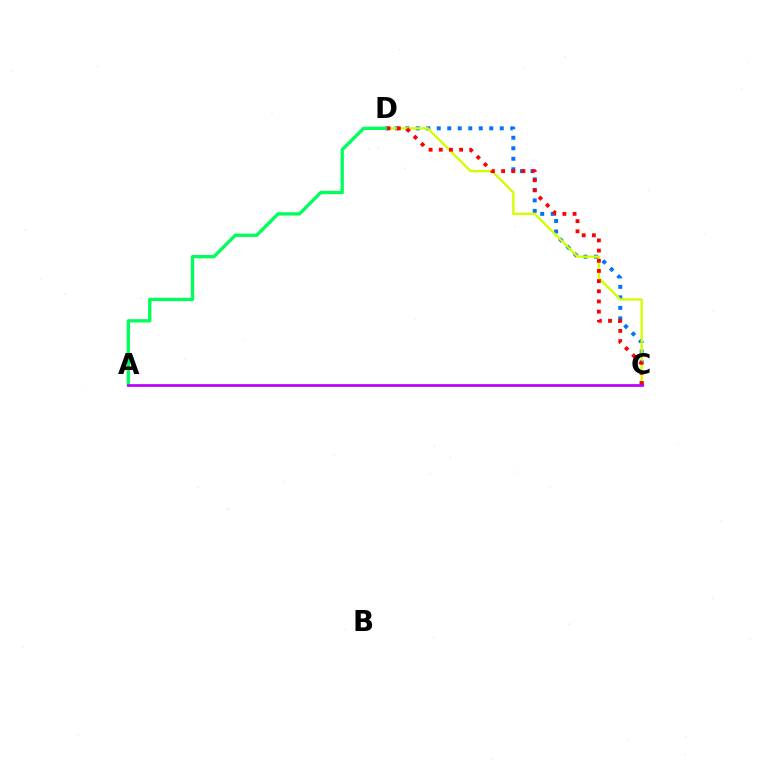{('C', 'D'): [{'color': '#0074ff', 'line_style': 'dotted', 'thickness': 2.85}, {'color': '#d1ff00', 'line_style': 'solid', 'thickness': 1.69}, {'color': '#ff0000', 'line_style': 'dotted', 'thickness': 2.76}], ('A', 'D'): [{'color': '#00ff5c', 'line_style': 'solid', 'thickness': 2.4}], ('A', 'C'): [{'color': '#b900ff', 'line_style': 'solid', 'thickness': 1.96}]}